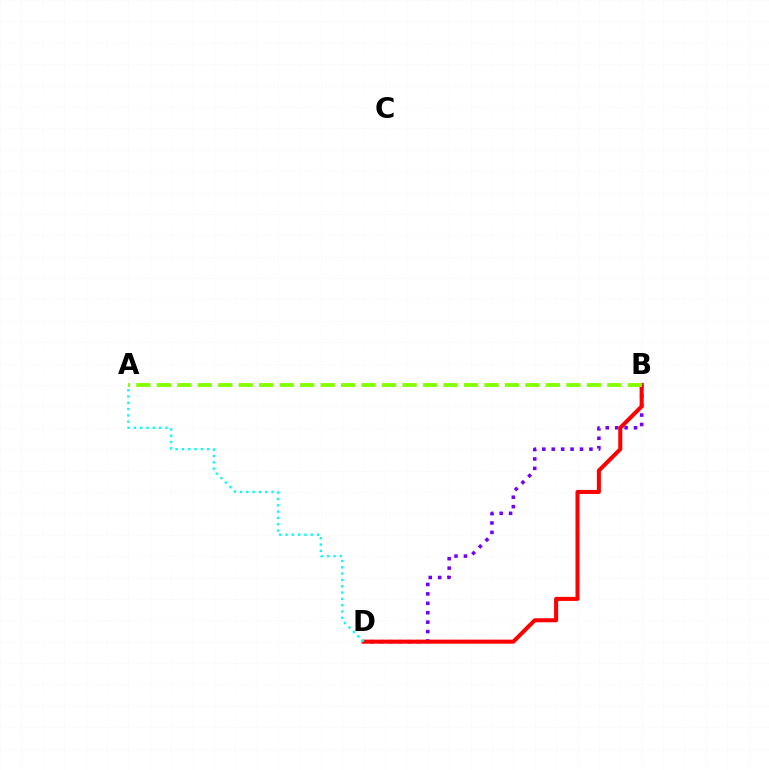{('B', 'D'): [{'color': '#7200ff', 'line_style': 'dotted', 'thickness': 2.56}, {'color': '#ff0000', 'line_style': 'solid', 'thickness': 2.91}], ('A', 'D'): [{'color': '#00fff6', 'line_style': 'dotted', 'thickness': 1.71}], ('A', 'B'): [{'color': '#84ff00', 'line_style': 'dashed', 'thickness': 2.78}]}